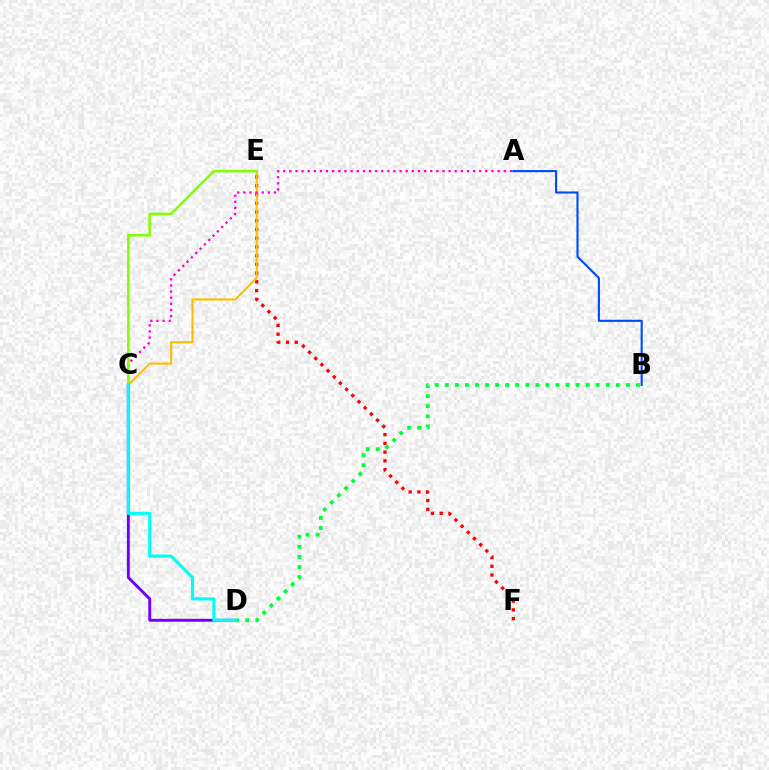{('E', 'F'): [{'color': '#ff0000', 'line_style': 'dotted', 'thickness': 2.37}], ('C', 'E'): [{'color': '#ffbd00', 'line_style': 'solid', 'thickness': 1.52}, {'color': '#84ff00', 'line_style': 'solid', 'thickness': 1.83}], ('C', 'D'): [{'color': '#7200ff', 'line_style': 'solid', 'thickness': 2.1}, {'color': '#00fff6', 'line_style': 'solid', 'thickness': 2.27}], ('A', 'C'): [{'color': '#ff00cf', 'line_style': 'dotted', 'thickness': 1.66}], ('B', 'D'): [{'color': '#00ff39', 'line_style': 'dotted', 'thickness': 2.73}], ('A', 'B'): [{'color': '#004bff', 'line_style': 'solid', 'thickness': 1.53}]}